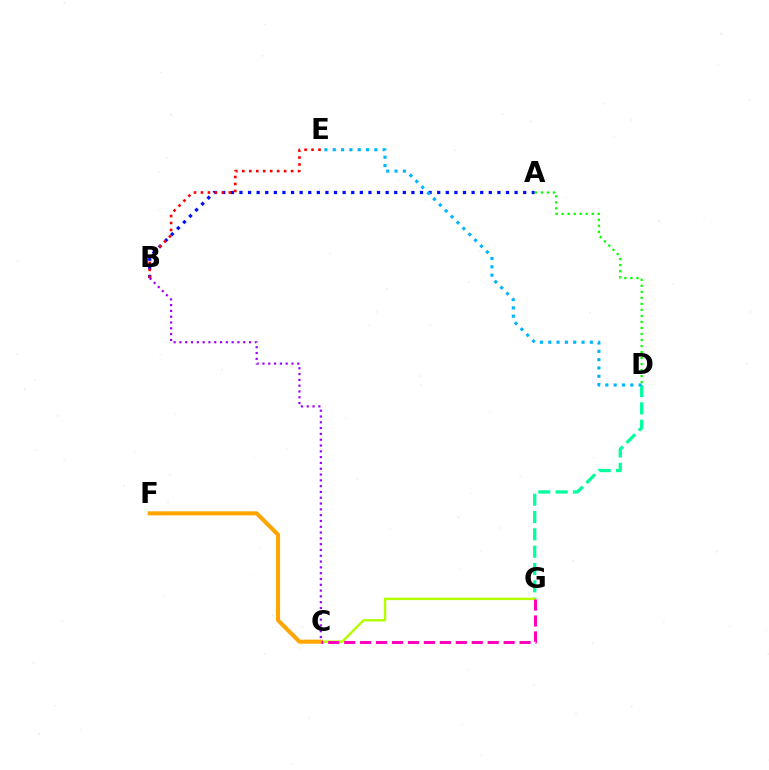{('D', 'G'): [{'color': '#00ff9d', 'line_style': 'dashed', 'thickness': 2.35}], ('A', 'B'): [{'color': '#0010ff', 'line_style': 'dotted', 'thickness': 2.34}], ('C', 'G'): [{'color': '#b3ff00', 'line_style': 'solid', 'thickness': 1.75}, {'color': '#ff00bd', 'line_style': 'dashed', 'thickness': 2.17}], ('D', 'E'): [{'color': '#00b5ff', 'line_style': 'dotted', 'thickness': 2.26}], ('A', 'D'): [{'color': '#08ff00', 'line_style': 'dotted', 'thickness': 1.64}], ('B', 'E'): [{'color': '#ff0000', 'line_style': 'dotted', 'thickness': 1.89}], ('C', 'F'): [{'color': '#ffa500', 'line_style': 'solid', 'thickness': 2.92}], ('B', 'C'): [{'color': '#9b00ff', 'line_style': 'dotted', 'thickness': 1.58}]}